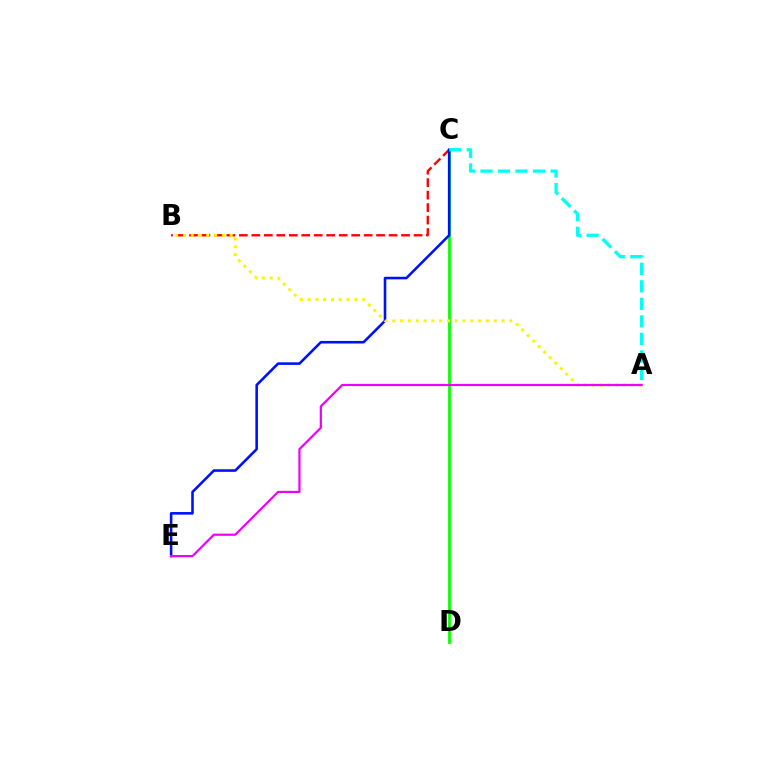{('B', 'C'): [{'color': '#ff0000', 'line_style': 'dashed', 'thickness': 1.69}], ('C', 'D'): [{'color': '#08ff00', 'line_style': 'solid', 'thickness': 2.0}], ('C', 'E'): [{'color': '#0010ff', 'line_style': 'solid', 'thickness': 1.86}], ('A', 'B'): [{'color': '#fcf500', 'line_style': 'dotted', 'thickness': 2.12}], ('A', 'C'): [{'color': '#00fff6', 'line_style': 'dashed', 'thickness': 2.38}], ('A', 'E'): [{'color': '#ee00ff', 'line_style': 'solid', 'thickness': 1.59}]}